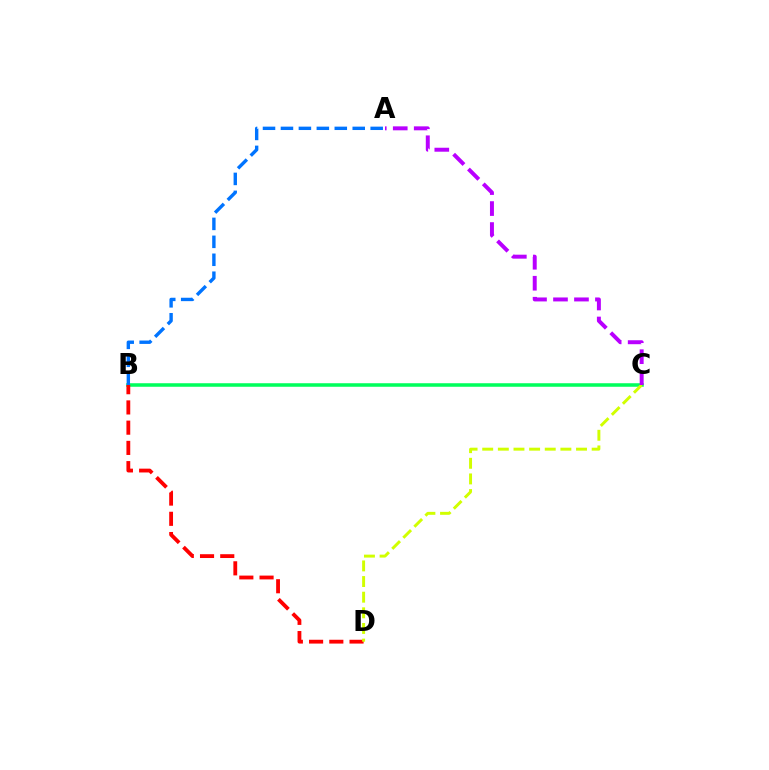{('B', 'C'): [{'color': '#00ff5c', 'line_style': 'solid', 'thickness': 2.54}], ('B', 'D'): [{'color': '#ff0000', 'line_style': 'dashed', 'thickness': 2.75}], ('C', 'D'): [{'color': '#d1ff00', 'line_style': 'dashed', 'thickness': 2.12}], ('A', 'C'): [{'color': '#b900ff', 'line_style': 'dashed', 'thickness': 2.85}], ('A', 'B'): [{'color': '#0074ff', 'line_style': 'dashed', 'thickness': 2.44}]}